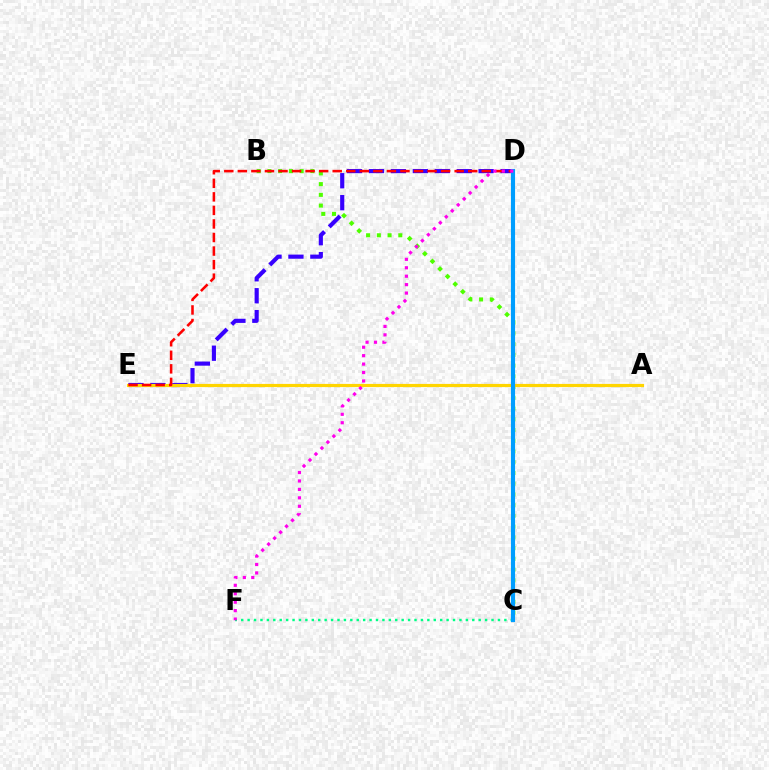{('B', 'C'): [{'color': '#4fff00', 'line_style': 'dotted', 'thickness': 2.92}], ('D', 'E'): [{'color': '#3700ff', 'line_style': 'dashed', 'thickness': 2.98}, {'color': '#ff0000', 'line_style': 'dashed', 'thickness': 1.84}], ('C', 'F'): [{'color': '#00ff86', 'line_style': 'dotted', 'thickness': 1.74}], ('A', 'E'): [{'color': '#ffd500', 'line_style': 'solid', 'thickness': 2.29}], ('C', 'D'): [{'color': '#009eff', 'line_style': 'solid', 'thickness': 2.97}], ('D', 'F'): [{'color': '#ff00ed', 'line_style': 'dotted', 'thickness': 2.29}]}